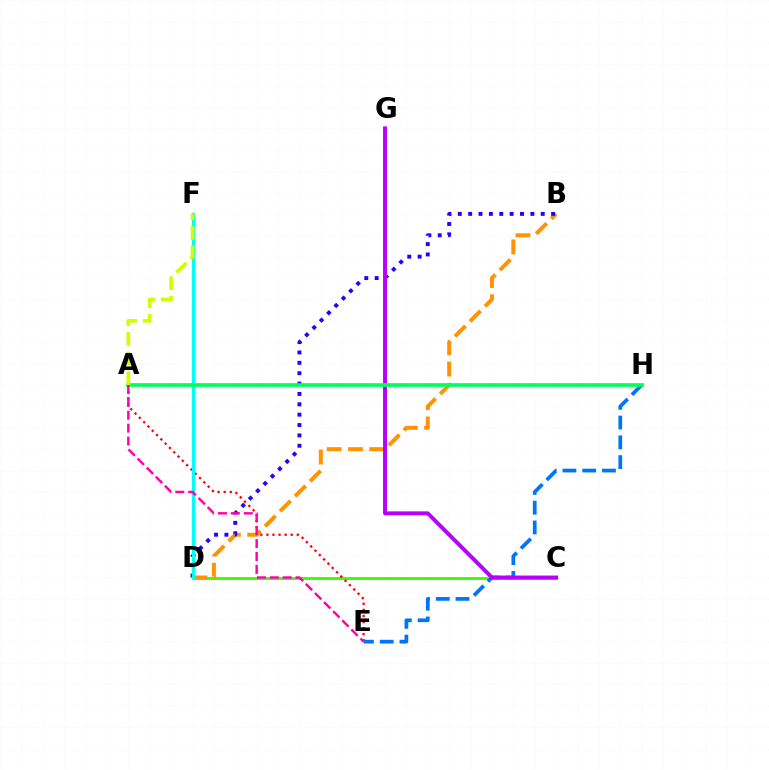{('C', 'D'): [{'color': '#3dff00', 'line_style': 'solid', 'thickness': 2.1}], ('A', 'E'): [{'color': '#ff0000', 'line_style': 'dotted', 'thickness': 1.65}, {'color': '#ff00ac', 'line_style': 'dashed', 'thickness': 1.75}], ('B', 'D'): [{'color': '#ff9400', 'line_style': 'dashed', 'thickness': 2.89}, {'color': '#2500ff', 'line_style': 'dotted', 'thickness': 2.82}], ('E', 'H'): [{'color': '#0074ff', 'line_style': 'dashed', 'thickness': 2.69}], ('D', 'F'): [{'color': '#00fff6', 'line_style': 'solid', 'thickness': 2.4}], ('C', 'G'): [{'color': '#b900ff', 'line_style': 'solid', 'thickness': 2.82}], ('A', 'H'): [{'color': '#00ff5c', 'line_style': 'solid', 'thickness': 2.66}], ('A', 'F'): [{'color': '#d1ff00', 'line_style': 'dashed', 'thickness': 2.67}]}